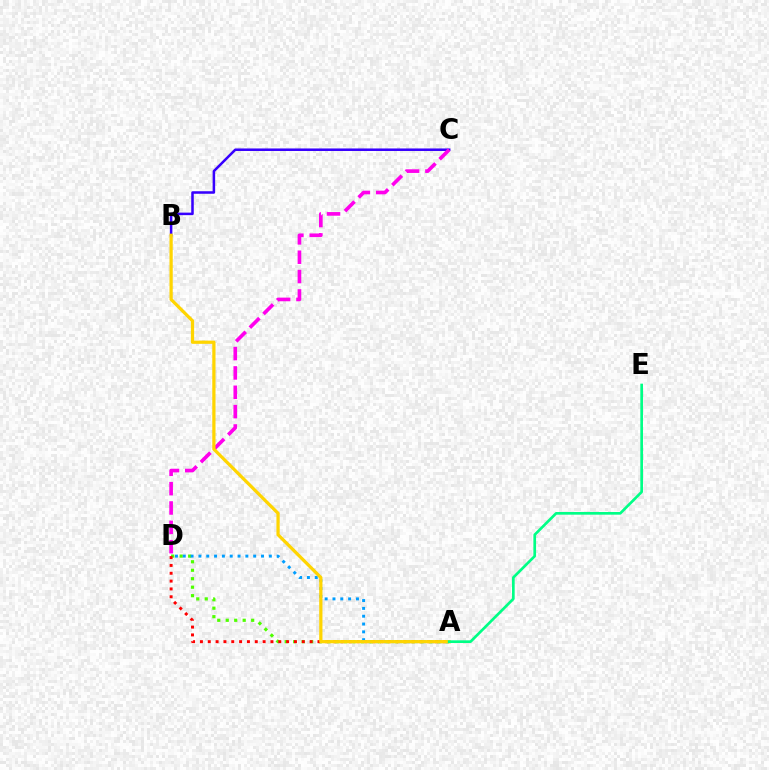{('B', 'C'): [{'color': '#3700ff', 'line_style': 'solid', 'thickness': 1.82}], ('C', 'D'): [{'color': '#ff00ed', 'line_style': 'dashed', 'thickness': 2.63}], ('A', 'D'): [{'color': '#4fff00', 'line_style': 'dotted', 'thickness': 2.3}, {'color': '#009eff', 'line_style': 'dotted', 'thickness': 2.13}, {'color': '#ff0000', 'line_style': 'dotted', 'thickness': 2.13}], ('A', 'B'): [{'color': '#ffd500', 'line_style': 'solid', 'thickness': 2.33}], ('A', 'E'): [{'color': '#00ff86', 'line_style': 'solid', 'thickness': 1.93}]}